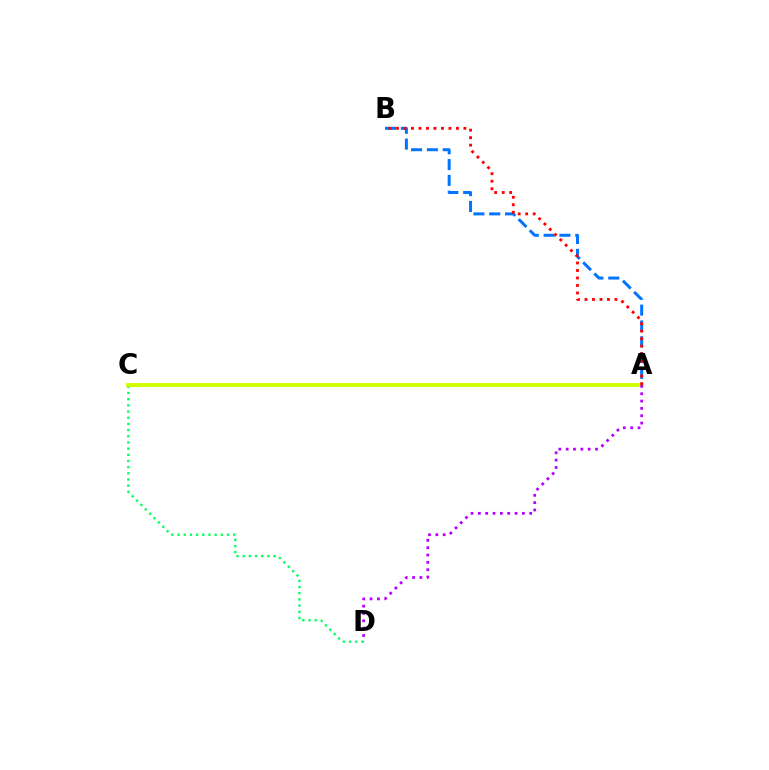{('A', 'B'): [{'color': '#0074ff', 'line_style': 'dashed', 'thickness': 2.15}, {'color': '#ff0000', 'line_style': 'dotted', 'thickness': 2.03}], ('C', 'D'): [{'color': '#00ff5c', 'line_style': 'dotted', 'thickness': 1.68}], ('A', 'C'): [{'color': '#d1ff00', 'line_style': 'solid', 'thickness': 2.82}], ('A', 'D'): [{'color': '#b900ff', 'line_style': 'dotted', 'thickness': 1.99}]}